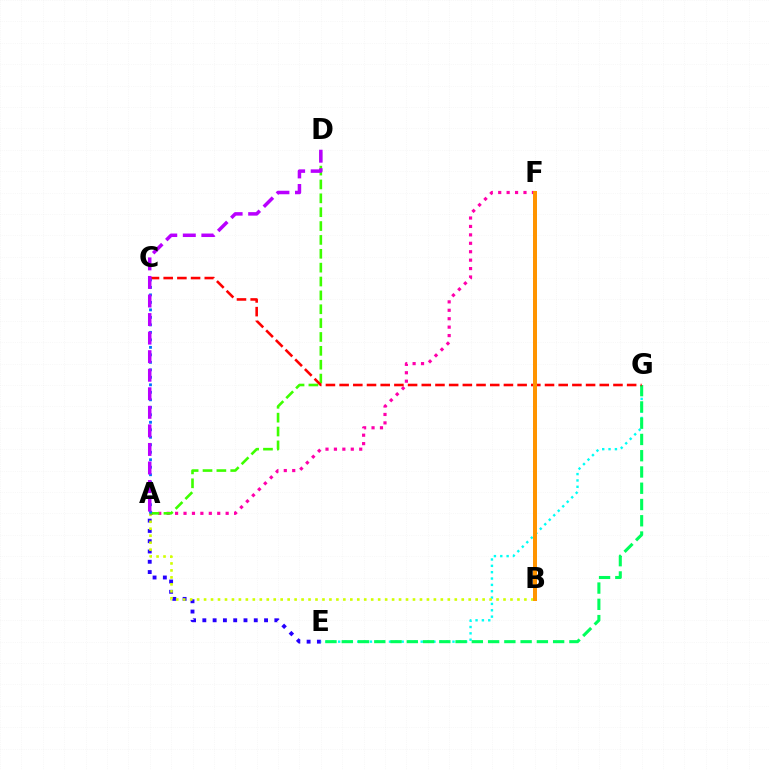{('A', 'E'): [{'color': '#2500ff', 'line_style': 'dotted', 'thickness': 2.79}], ('E', 'G'): [{'color': '#00fff6', 'line_style': 'dotted', 'thickness': 1.73}, {'color': '#00ff5c', 'line_style': 'dashed', 'thickness': 2.21}], ('A', 'B'): [{'color': '#d1ff00', 'line_style': 'dotted', 'thickness': 1.89}], ('A', 'F'): [{'color': '#ff00ac', 'line_style': 'dotted', 'thickness': 2.29}], ('A', 'D'): [{'color': '#3dff00', 'line_style': 'dashed', 'thickness': 1.88}, {'color': '#b900ff', 'line_style': 'dashed', 'thickness': 2.52}], ('C', 'G'): [{'color': '#ff0000', 'line_style': 'dashed', 'thickness': 1.86}], ('B', 'F'): [{'color': '#ff9400', 'line_style': 'solid', 'thickness': 2.87}], ('A', 'C'): [{'color': '#0074ff', 'line_style': 'dotted', 'thickness': 2.04}]}